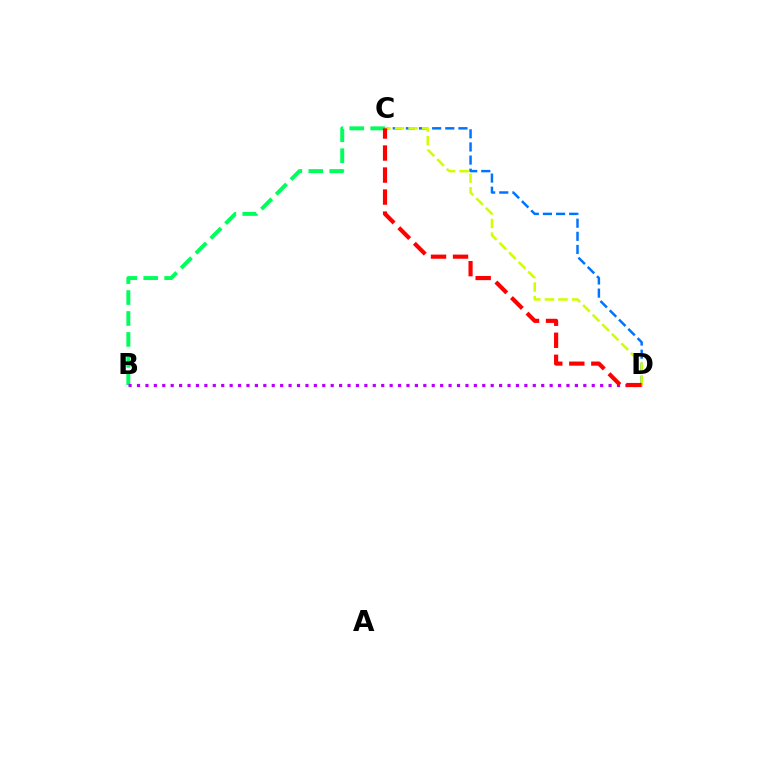{('C', 'D'): [{'color': '#0074ff', 'line_style': 'dashed', 'thickness': 1.78}, {'color': '#d1ff00', 'line_style': 'dashed', 'thickness': 1.84}, {'color': '#ff0000', 'line_style': 'dashed', 'thickness': 2.99}], ('B', 'C'): [{'color': '#00ff5c', 'line_style': 'dashed', 'thickness': 2.84}], ('B', 'D'): [{'color': '#b900ff', 'line_style': 'dotted', 'thickness': 2.29}]}